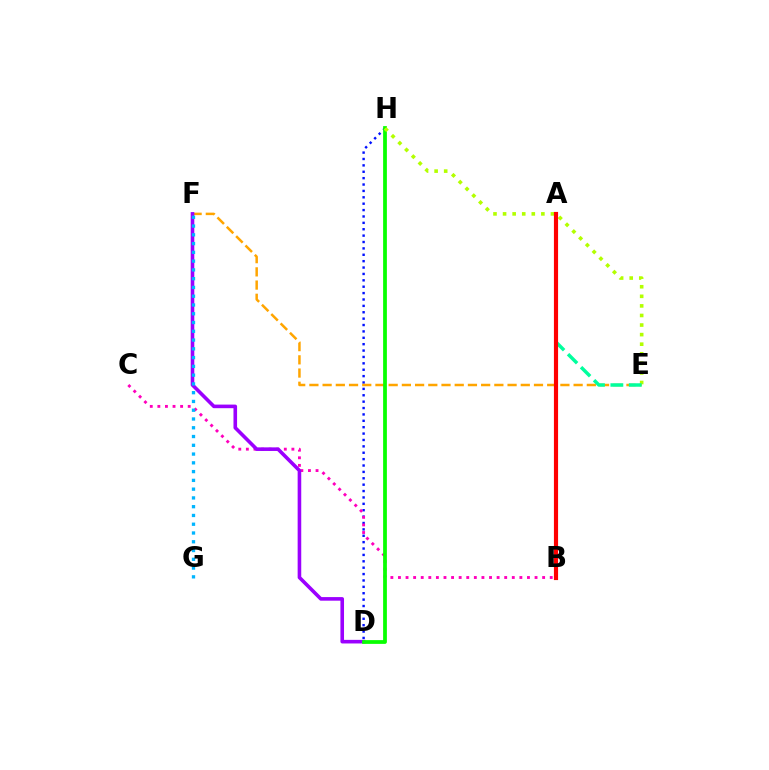{('D', 'H'): [{'color': '#0010ff', 'line_style': 'dotted', 'thickness': 1.74}, {'color': '#08ff00', 'line_style': 'solid', 'thickness': 2.71}], ('B', 'C'): [{'color': '#ff00bd', 'line_style': 'dotted', 'thickness': 2.06}], ('E', 'F'): [{'color': '#ffa500', 'line_style': 'dashed', 'thickness': 1.79}], ('D', 'F'): [{'color': '#9b00ff', 'line_style': 'solid', 'thickness': 2.59}], ('E', 'H'): [{'color': '#b3ff00', 'line_style': 'dotted', 'thickness': 2.6}], ('F', 'G'): [{'color': '#00b5ff', 'line_style': 'dotted', 'thickness': 2.38}], ('A', 'E'): [{'color': '#00ff9d', 'line_style': 'dashed', 'thickness': 2.5}], ('A', 'B'): [{'color': '#ff0000', 'line_style': 'solid', 'thickness': 2.99}]}